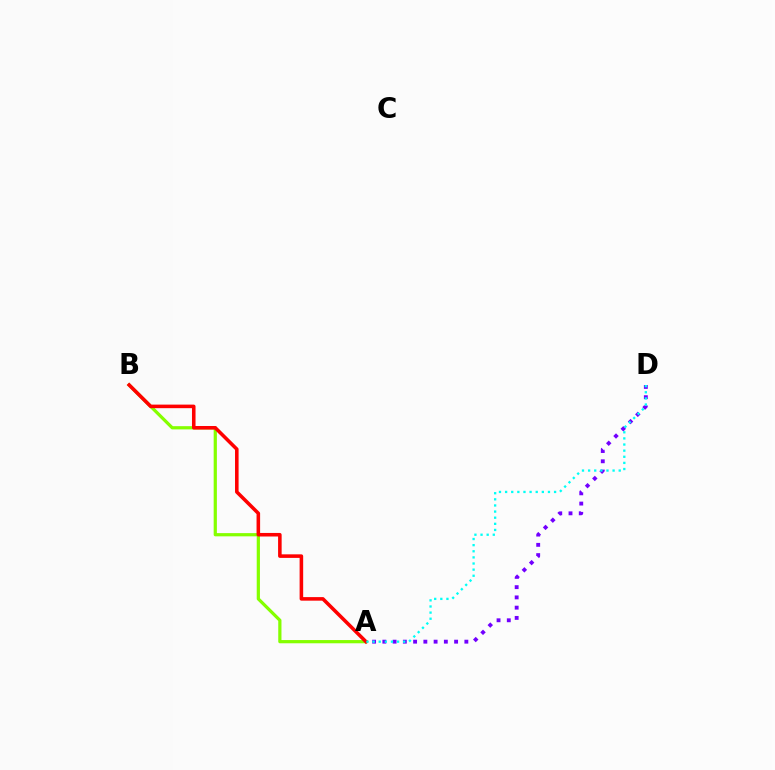{('A', 'B'): [{'color': '#84ff00', 'line_style': 'solid', 'thickness': 2.32}, {'color': '#ff0000', 'line_style': 'solid', 'thickness': 2.56}], ('A', 'D'): [{'color': '#7200ff', 'line_style': 'dotted', 'thickness': 2.79}, {'color': '#00fff6', 'line_style': 'dotted', 'thickness': 1.66}]}